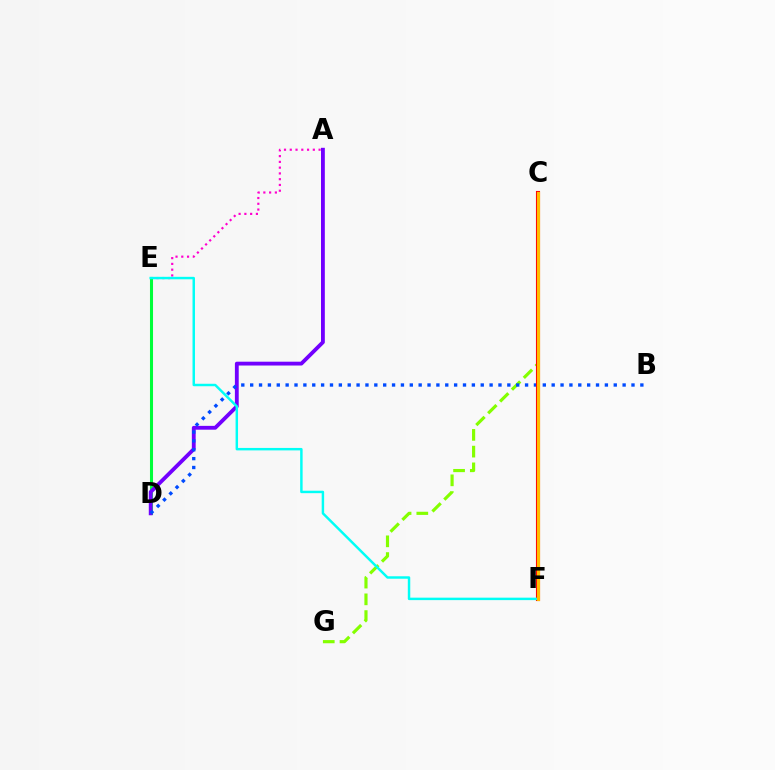{('A', 'E'): [{'color': '#ff00cf', 'line_style': 'dotted', 'thickness': 1.57}], ('D', 'E'): [{'color': '#00ff39', 'line_style': 'solid', 'thickness': 2.2}], ('C', 'G'): [{'color': '#84ff00', 'line_style': 'dashed', 'thickness': 2.27}], ('A', 'D'): [{'color': '#7200ff', 'line_style': 'solid', 'thickness': 2.75}], ('B', 'D'): [{'color': '#004bff', 'line_style': 'dotted', 'thickness': 2.41}], ('C', 'F'): [{'color': '#ff0000', 'line_style': 'solid', 'thickness': 2.95}, {'color': '#ffbd00', 'line_style': 'solid', 'thickness': 2.27}], ('E', 'F'): [{'color': '#00fff6', 'line_style': 'solid', 'thickness': 1.77}]}